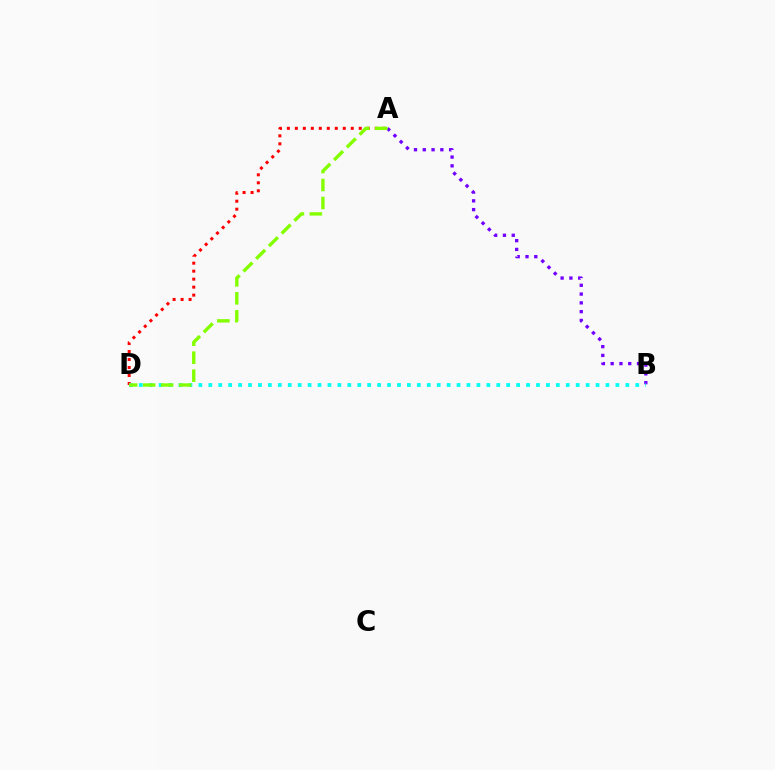{('A', 'D'): [{'color': '#ff0000', 'line_style': 'dotted', 'thickness': 2.17}, {'color': '#84ff00', 'line_style': 'dashed', 'thickness': 2.44}], ('A', 'B'): [{'color': '#7200ff', 'line_style': 'dotted', 'thickness': 2.39}], ('B', 'D'): [{'color': '#00fff6', 'line_style': 'dotted', 'thickness': 2.7}]}